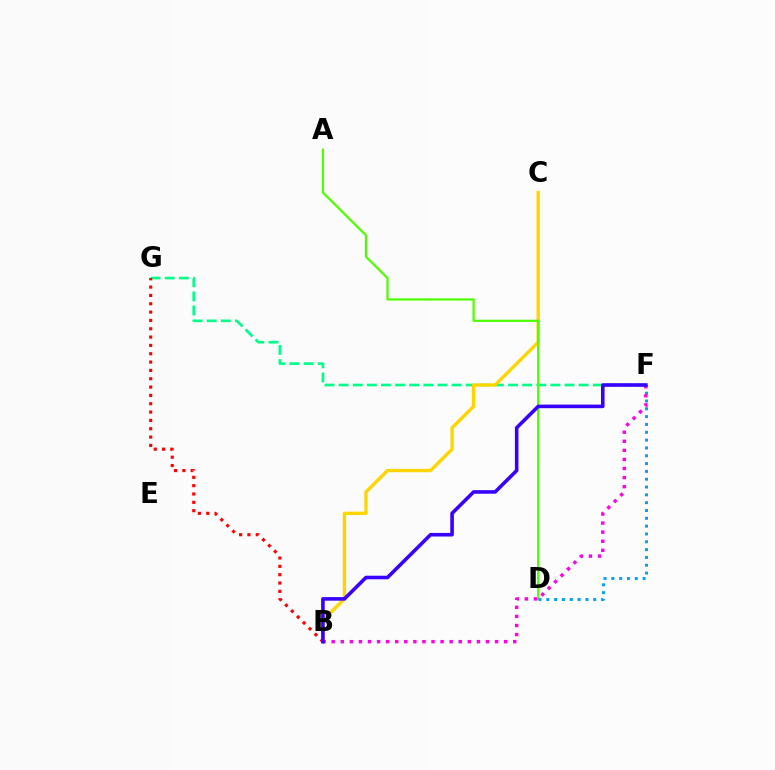{('F', 'G'): [{'color': '#00ff86', 'line_style': 'dashed', 'thickness': 1.92}], ('B', 'G'): [{'color': '#ff0000', 'line_style': 'dotted', 'thickness': 2.26}], ('B', 'C'): [{'color': '#ffd500', 'line_style': 'solid', 'thickness': 2.4}], ('A', 'D'): [{'color': '#4fff00', 'line_style': 'solid', 'thickness': 1.62}], ('D', 'F'): [{'color': '#009eff', 'line_style': 'dotted', 'thickness': 2.12}], ('B', 'F'): [{'color': '#ff00ed', 'line_style': 'dotted', 'thickness': 2.47}, {'color': '#3700ff', 'line_style': 'solid', 'thickness': 2.58}]}